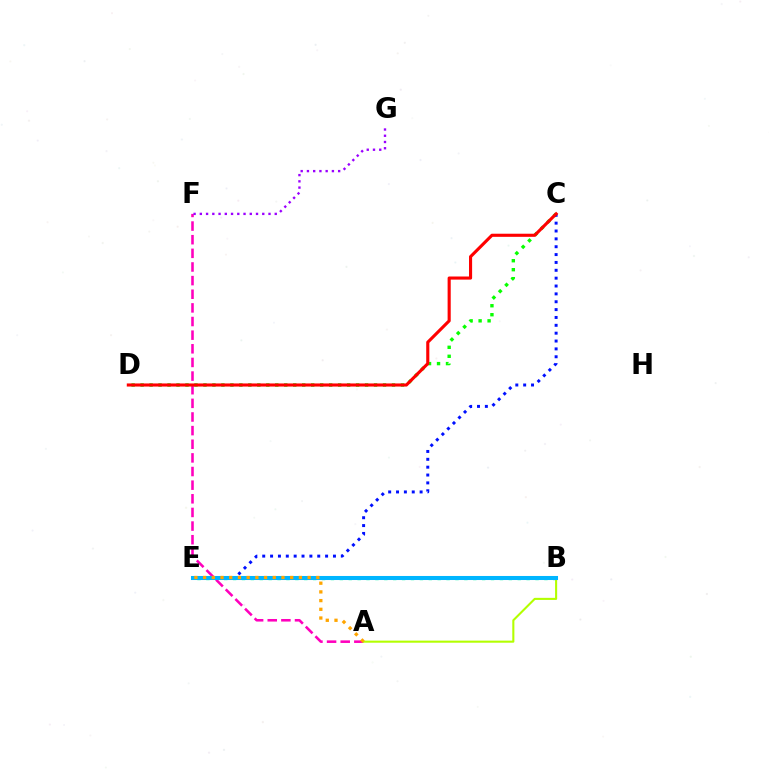{('C', 'D'): [{'color': '#08ff00', 'line_style': 'dotted', 'thickness': 2.44}, {'color': '#ff0000', 'line_style': 'solid', 'thickness': 2.24}], ('B', 'E'): [{'color': '#00ff9d', 'line_style': 'dotted', 'thickness': 2.42}, {'color': '#00b5ff', 'line_style': 'solid', 'thickness': 2.92}], ('A', 'F'): [{'color': '#ff00bd', 'line_style': 'dashed', 'thickness': 1.85}], ('A', 'B'): [{'color': '#b3ff00', 'line_style': 'solid', 'thickness': 1.5}], ('C', 'E'): [{'color': '#0010ff', 'line_style': 'dotted', 'thickness': 2.14}], ('F', 'G'): [{'color': '#9b00ff', 'line_style': 'dotted', 'thickness': 1.7}], ('A', 'E'): [{'color': '#ffa500', 'line_style': 'dotted', 'thickness': 2.37}]}